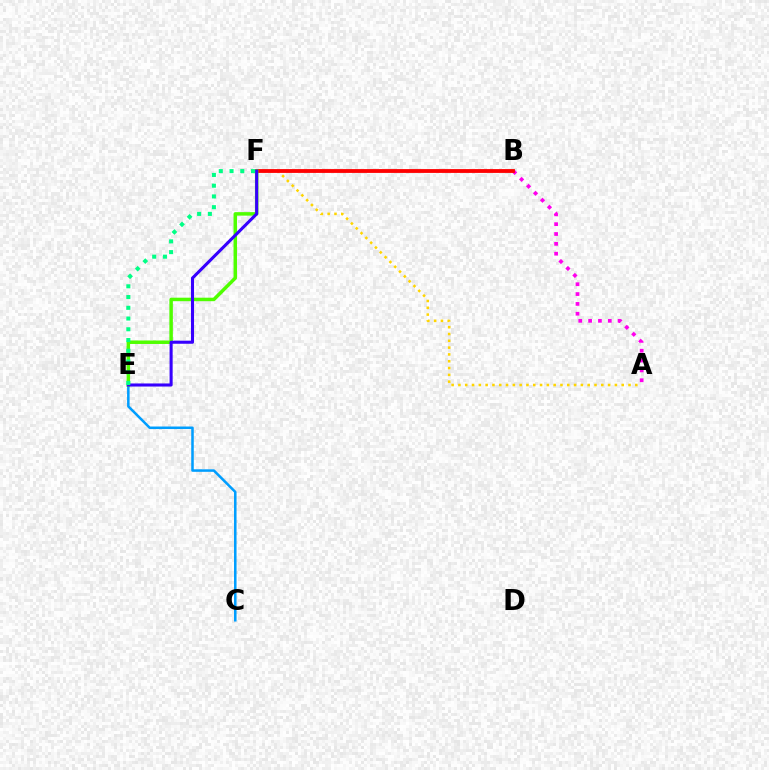{('A', 'B'): [{'color': '#ff00ed', 'line_style': 'dotted', 'thickness': 2.67}], ('C', 'E'): [{'color': '#009eff', 'line_style': 'solid', 'thickness': 1.82}], ('A', 'F'): [{'color': '#ffd500', 'line_style': 'dotted', 'thickness': 1.85}], ('B', 'F'): [{'color': '#ff0000', 'line_style': 'solid', 'thickness': 2.75}], ('E', 'F'): [{'color': '#4fff00', 'line_style': 'solid', 'thickness': 2.51}, {'color': '#3700ff', 'line_style': 'solid', 'thickness': 2.21}, {'color': '#00ff86', 'line_style': 'dotted', 'thickness': 2.92}]}